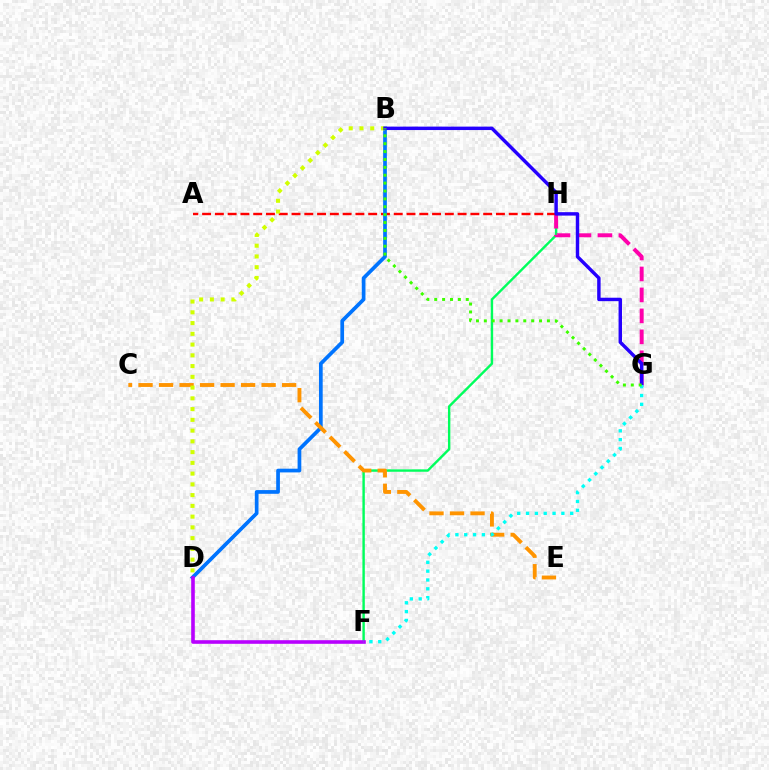{('F', 'H'): [{'color': '#00ff5c', 'line_style': 'solid', 'thickness': 1.73}], ('G', 'H'): [{'color': '#ff00ac', 'line_style': 'dashed', 'thickness': 2.85}], ('A', 'H'): [{'color': '#ff0000', 'line_style': 'dashed', 'thickness': 1.74}], ('B', 'D'): [{'color': '#0074ff', 'line_style': 'solid', 'thickness': 2.67}, {'color': '#d1ff00', 'line_style': 'dotted', 'thickness': 2.92}], ('C', 'E'): [{'color': '#ff9400', 'line_style': 'dashed', 'thickness': 2.79}], ('B', 'G'): [{'color': '#2500ff', 'line_style': 'solid', 'thickness': 2.47}, {'color': '#3dff00', 'line_style': 'dotted', 'thickness': 2.14}], ('D', 'F'): [{'color': '#b900ff', 'line_style': 'solid', 'thickness': 2.59}], ('F', 'G'): [{'color': '#00fff6', 'line_style': 'dotted', 'thickness': 2.4}]}